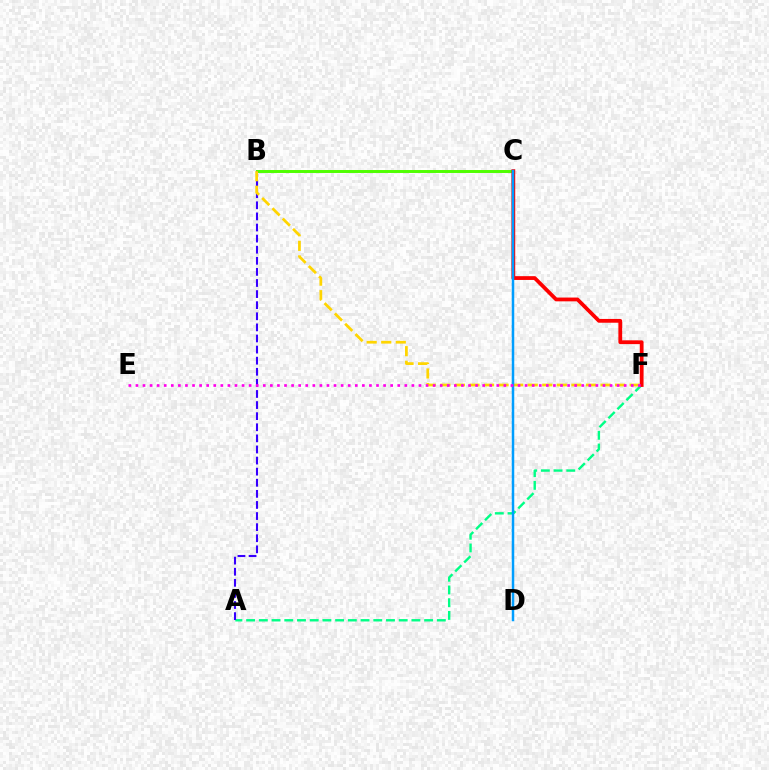{('B', 'C'): [{'color': '#4fff00', 'line_style': 'solid', 'thickness': 2.13}], ('A', 'F'): [{'color': '#00ff86', 'line_style': 'dashed', 'thickness': 1.73}], ('A', 'B'): [{'color': '#3700ff', 'line_style': 'dashed', 'thickness': 1.51}], ('B', 'F'): [{'color': '#ffd500', 'line_style': 'dashed', 'thickness': 1.98}], ('C', 'F'): [{'color': '#ff0000', 'line_style': 'solid', 'thickness': 2.72}], ('C', 'D'): [{'color': '#009eff', 'line_style': 'solid', 'thickness': 1.8}], ('E', 'F'): [{'color': '#ff00ed', 'line_style': 'dotted', 'thickness': 1.92}]}